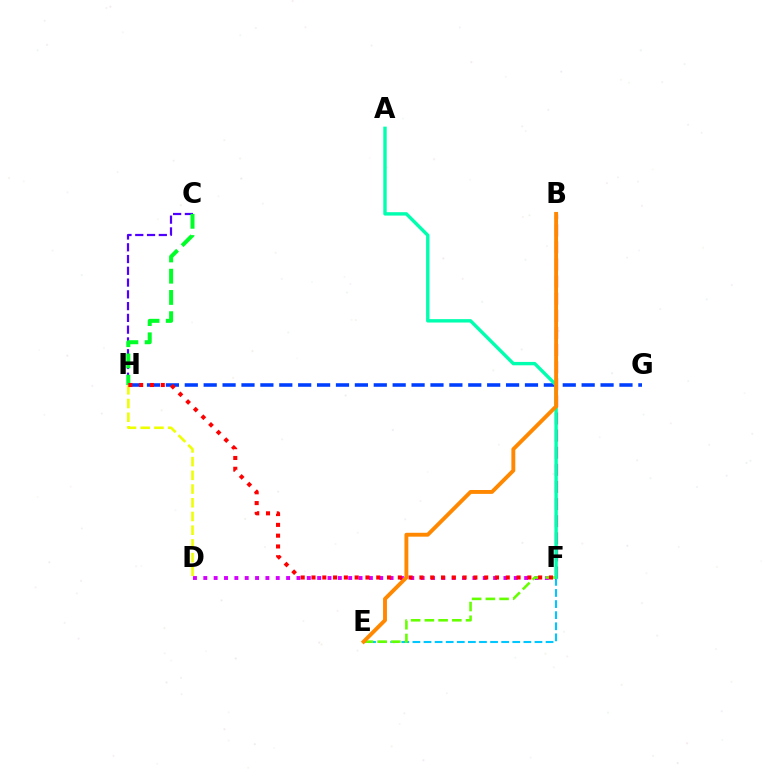{('B', 'F'): [{'color': '#ff00a0', 'line_style': 'dashed', 'thickness': 2.32}], ('E', 'F'): [{'color': '#00c7ff', 'line_style': 'dashed', 'thickness': 1.51}, {'color': '#66ff00', 'line_style': 'dashed', 'thickness': 1.86}], ('G', 'H'): [{'color': '#003fff', 'line_style': 'dashed', 'thickness': 2.57}], ('C', 'H'): [{'color': '#4f00ff', 'line_style': 'dashed', 'thickness': 1.6}, {'color': '#00ff27', 'line_style': 'dashed', 'thickness': 2.89}], ('D', 'F'): [{'color': '#d600ff', 'line_style': 'dotted', 'thickness': 2.81}], ('A', 'F'): [{'color': '#00ffaf', 'line_style': 'solid', 'thickness': 2.44}], ('B', 'E'): [{'color': '#ff8800', 'line_style': 'solid', 'thickness': 2.8}], ('D', 'H'): [{'color': '#eeff00', 'line_style': 'dashed', 'thickness': 1.86}], ('F', 'H'): [{'color': '#ff0000', 'line_style': 'dotted', 'thickness': 2.93}]}